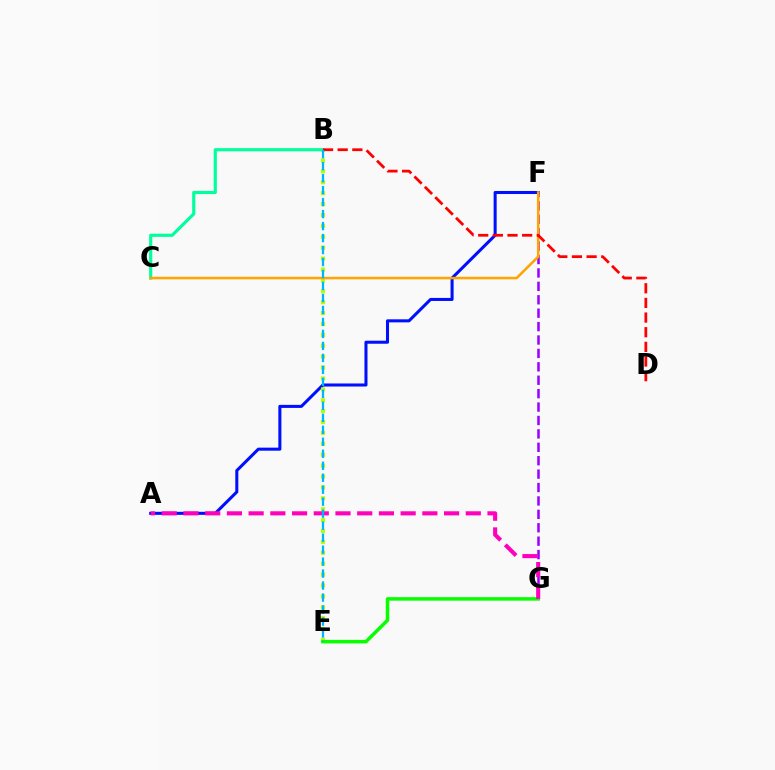{('F', 'G'): [{'color': '#9b00ff', 'line_style': 'dashed', 'thickness': 1.82}], ('A', 'F'): [{'color': '#0010ff', 'line_style': 'solid', 'thickness': 2.2}], ('B', 'E'): [{'color': '#b3ff00', 'line_style': 'dotted', 'thickness': 2.96}, {'color': '#00b5ff', 'line_style': 'dashed', 'thickness': 1.63}], ('B', 'C'): [{'color': '#00ff9d', 'line_style': 'solid', 'thickness': 2.27}], ('C', 'F'): [{'color': '#ffa500', 'line_style': 'solid', 'thickness': 1.84}], ('E', 'G'): [{'color': '#08ff00', 'line_style': 'solid', 'thickness': 2.52}], ('B', 'D'): [{'color': '#ff0000', 'line_style': 'dashed', 'thickness': 1.99}], ('A', 'G'): [{'color': '#ff00bd', 'line_style': 'dashed', 'thickness': 2.95}]}